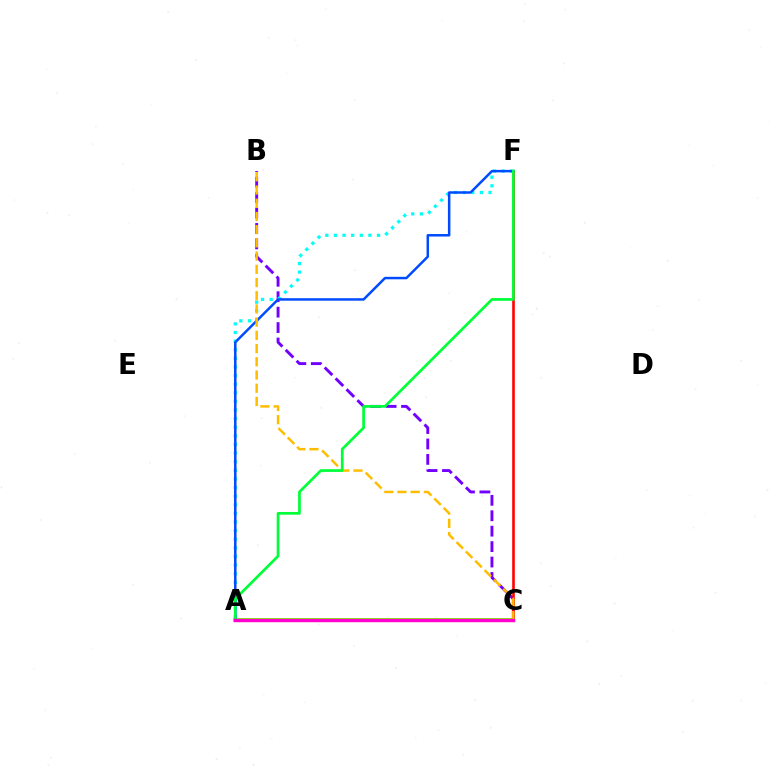{('A', 'C'): [{'color': '#84ff00', 'line_style': 'solid', 'thickness': 2.88}, {'color': '#ff00cf', 'line_style': 'solid', 'thickness': 2.46}], ('B', 'C'): [{'color': '#7200ff', 'line_style': 'dashed', 'thickness': 2.1}, {'color': '#ffbd00', 'line_style': 'dashed', 'thickness': 1.8}], ('C', 'F'): [{'color': '#ff0000', 'line_style': 'solid', 'thickness': 1.88}], ('A', 'F'): [{'color': '#00fff6', 'line_style': 'dotted', 'thickness': 2.34}, {'color': '#004bff', 'line_style': 'solid', 'thickness': 1.79}, {'color': '#00ff39', 'line_style': 'solid', 'thickness': 1.96}]}